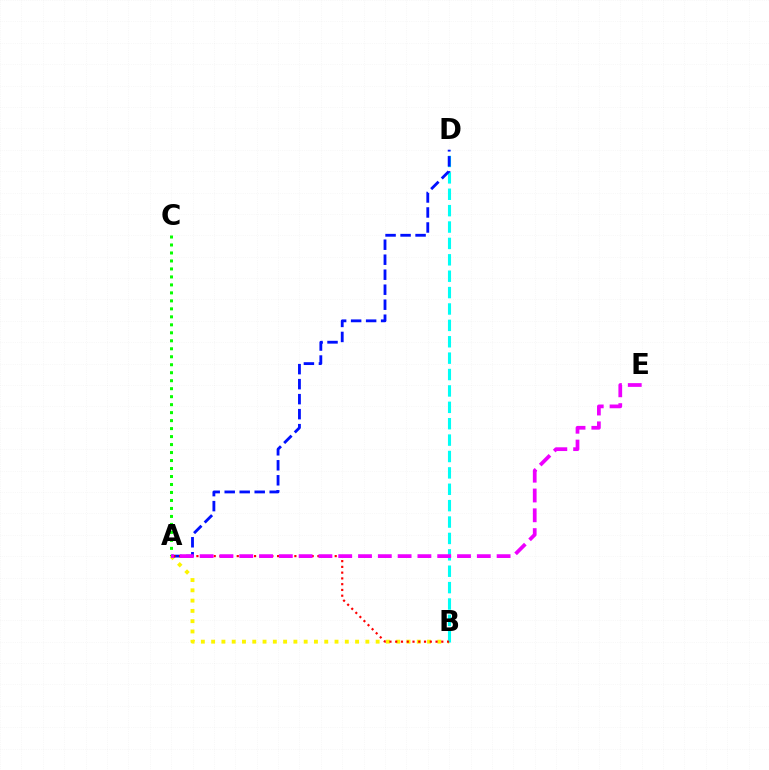{('A', 'C'): [{'color': '#08ff00', 'line_style': 'dotted', 'thickness': 2.17}], ('A', 'B'): [{'color': '#fcf500', 'line_style': 'dotted', 'thickness': 2.79}, {'color': '#ff0000', 'line_style': 'dotted', 'thickness': 1.57}], ('B', 'D'): [{'color': '#00fff6', 'line_style': 'dashed', 'thickness': 2.23}], ('A', 'D'): [{'color': '#0010ff', 'line_style': 'dashed', 'thickness': 2.04}], ('A', 'E'): [{'color': '#ee00ff', 'line_style': 'dashed', 'thickness': 2.69}]}